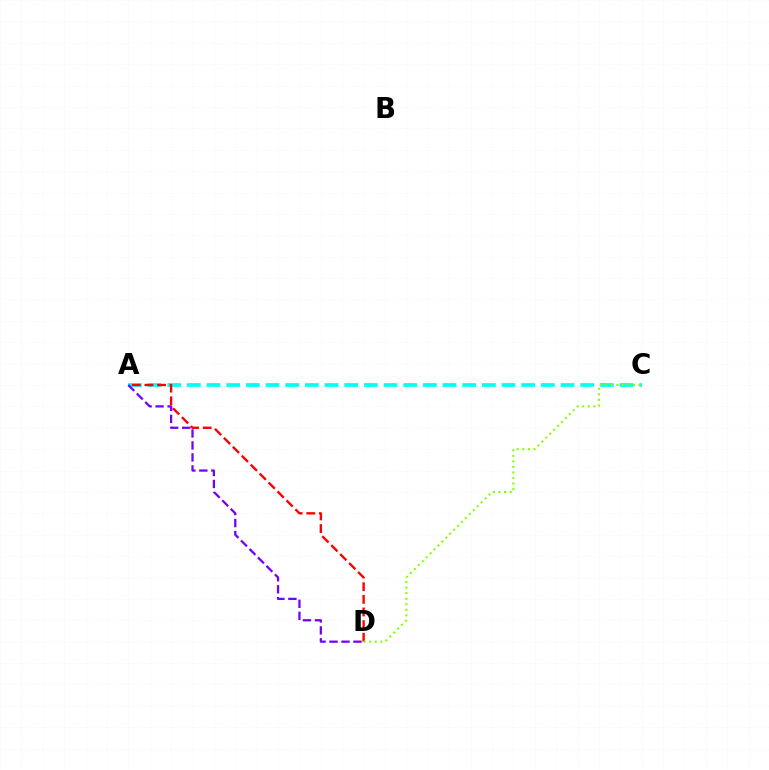{('A', 'C'): [{'color': '#00fff6', 'line_style': 'dashed', 'thickness': 2.67}], ('A', 'D'): [{'color': '#ff0000', 'line_style': 'dashed', 'thickness': 1.72}, {'color': '#7200ff', 'line_style': 'dashed', 'thickness': 1.63}], ('C', 'D'): [{'color': '#84ff00', 'line_style': 'dotted', 'thickness': 1.51}]}